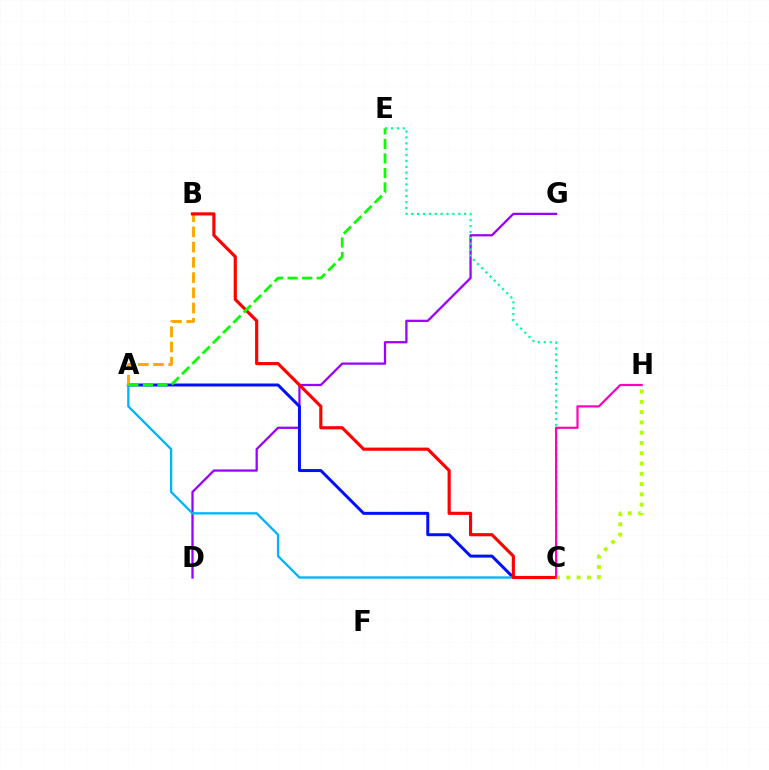{('D', 'G'): [{'color': '#9b00ff', 'line_style': 'solid', 'thickness': 1.63}], ('A', 'C'): [{'color': '#0010ff', 'line_style': 'solid', 'thickness': 2.15}, {'color': '#00b5ff', 'line_style': 'solid', 'thickness': 1.67}], ('C', 'E'): [{'color': '#00ff9d', 'line_style': 'dotted', 'thickness': 1.6}], ('A', 'B'): [{'color': '#ffa500', 'line_style': 'dashed', 'thickness': 2.07}], ('B', 'C'): [{'color': '#ff0000', 'line_style': 'solid', 'thickness': 2.27}], ('A', 'E'): [{'color': '#08ff00', 'line_style': 'dashed', 'thickness': 1.97}], ('C', 'H'): [{'color': '#b3ff00', 'line_style': 'dotted', 'thickness': 2.79}, {'color': '#ff00bd', 'line_style': 'solid', 'thickness': 1.58}]}